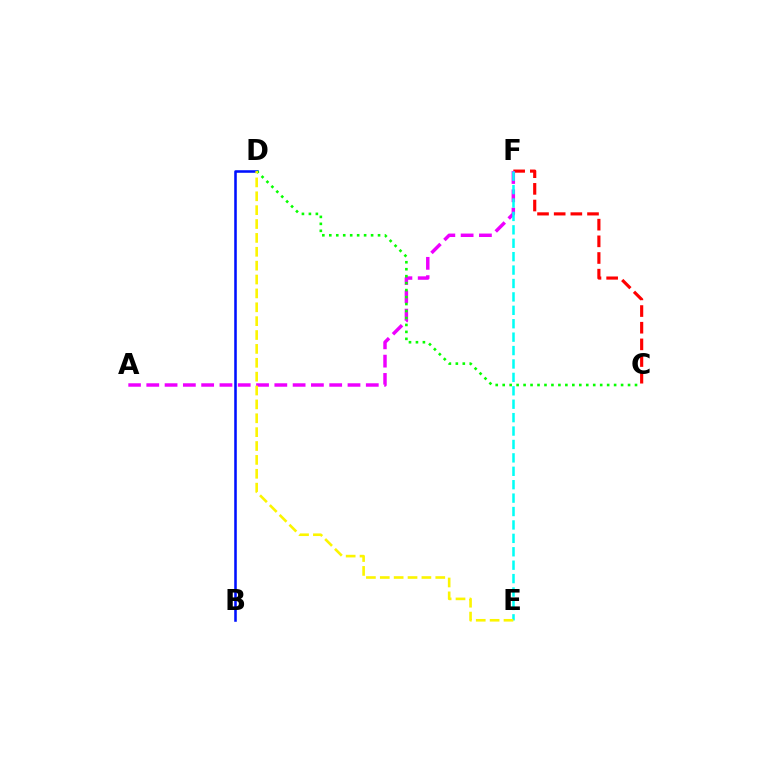{('C', 'F'): [{'color': '#ff0000', 'line_style': 'dashed', 'thickness': 2.26}], ('A', 'F'): [{'color': '#ee00ff', 'line_style': 'dashed', 'thickness': 2.48}], ('E', 'F'): [{'color': '#00fff6', 'line_style': 'dashed', 'thickness': 1.82}], ('B', 'D'): [{'color': '#0010ff', 'line_style': 'solid', 'thickness': 1.84}], ('C', 'D'): [{'color': '#08ff00', 'line_style': 'dotted', 'thickness': 1.89}], ('D', 'E'): [{'color': '#fcf500', 'line_style': 'dashed', 'thickness': 1.88}]}